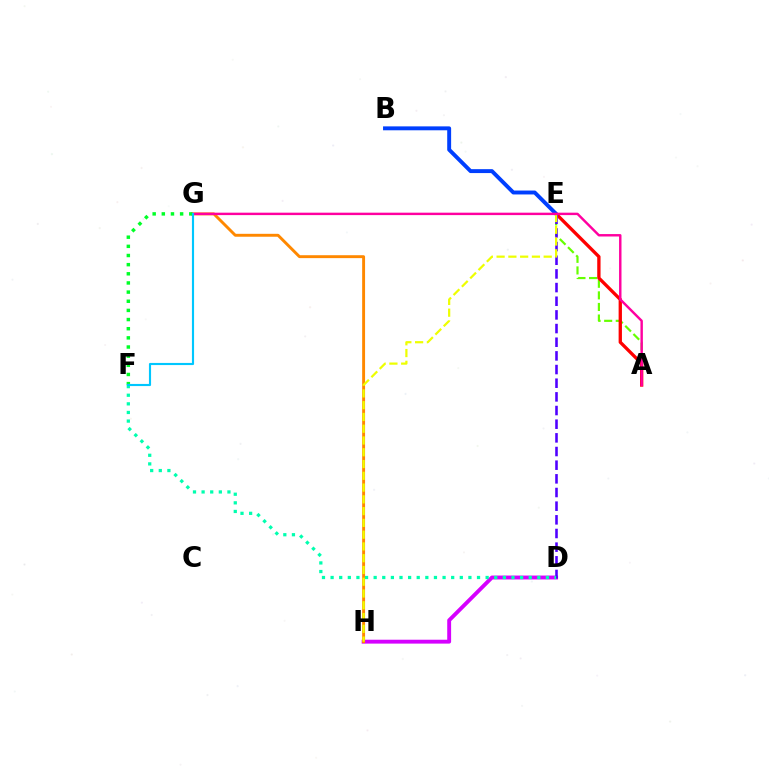{('D', 'H'): [{'color': '#d600ff', 'line_style': 'solid', 'thickness': 2.8}], ('A', 'E'): [{'color': '#66ff00', 'line_style': 'dashed', 'thickness': 1.57}, {'color': '#ff0000', 'line_style': 'solid', 'thickness': 2.39}], ('D', 'E'): [{'color': '#4f00ff', 'line_style': 'dashed', 'thickness': 1.86}], ('G', 'H'): [{'color': '#ff8800', 'line_style': 'solid', 'thickness': 2.1}], ('B', 'E'): [{'color': '#003fff', 'line_style': 'solid', 'thickness': 2.82}], ('D', 'F'): [{'color': '#00ffaf', 'line_style': 'dotted', 'thickness': 2.34}], ('E', 'H'): [{'color': '#eeff00', 'line_style': 'dashed', 'thickness': 1.6}], ('A', 'G'): [{'color': '#ff00a0', 'line_style': 'solid', 'thickness': 1.75}], ('F', 'G'): [{'color': '#00ff27', 'line_style': 'dotted', 'thickness': 2.49}, {'color': '#00c7ff', 'line_style': 'solid', 'thickness': 1.54}]}